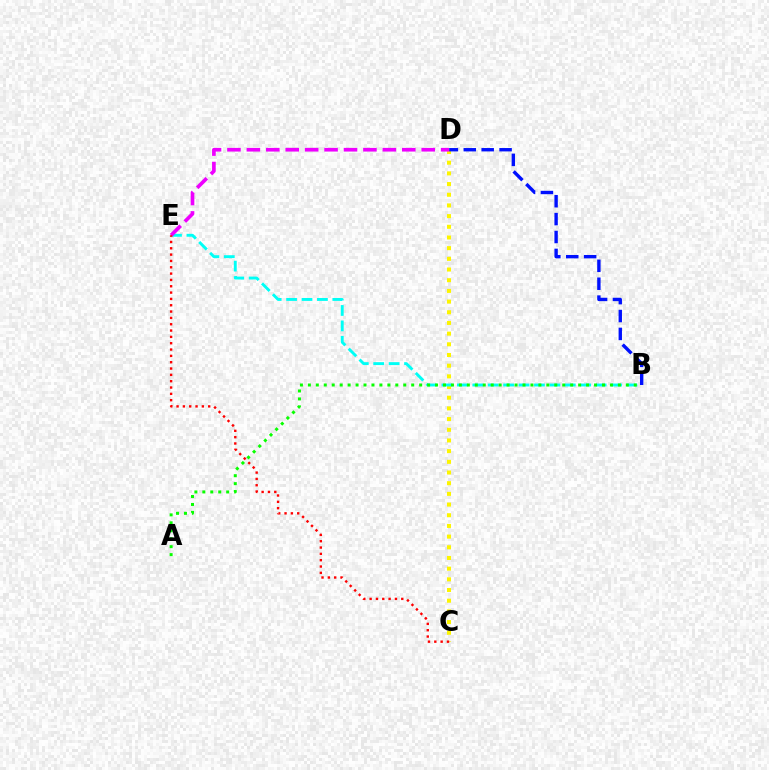{('C', 'D'): [{'color': '#fcf500', 'line_style': 'dotted', 'thickness': 2.9}], ('B', 'E'): [{'color': '#00fff6', 'line_style': 'dashed', 'thickness': 2.09}], ('D', 'E'): [{'color': '#ee00ff', 'line_style': 'dashed', 'thickness': 2.64}], ('A', 'B'): [{'color': '#08ff00', 'line_style': 'dotted', 'thickness': 2.16}], ('C', 'E'): [{'color': '#ff0000', 'line_style': 'dotted', 'thickness': 1.72}], ('B', 'D'): [{'color': '#0010ff', 'line_style': 'dashed', 'thickness': 2.43}]}